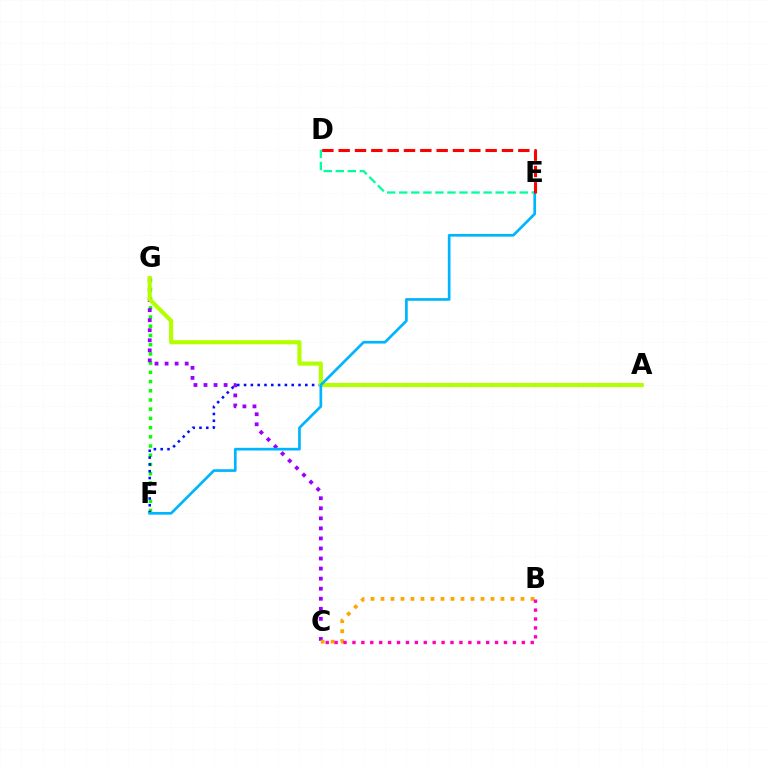{('F', 'G'): [{'color': '#08ff00', 'line_style': 'dotted', 'thickness': 2.5}], ('C', 'G'): [{'color': '#9b00ff', 'line_style': 'dotted', 'thickness': 2.73}], ('A', 'F'): [{'color': '#0010ff', 'line_style': 'dotted', 'thickness': 1.85}], ('A', 'G'): [{'color': '#b3ff00', 'line_style': 'solid', 'thickness': 2.98}], ('E', 'F'): [{'color': '#00b5ff', 'line_style': 'solid', 'thickness': 1.94}], ('D', 'E'): [{'color': '#00ff9d', 'line_style': 'dashed', 'thickness': 1.64}, {'color': '#ff0000', 'line_style': 'dashed', 'thickness': 2.22}], ('B', 'C'): [{'color': '#ffa500', 'line_style': 'dotted', 'thickness': 2.72}, {'color': '#ff00bd', 'line_style': 'dotted', 'thickness': 2.42}]}